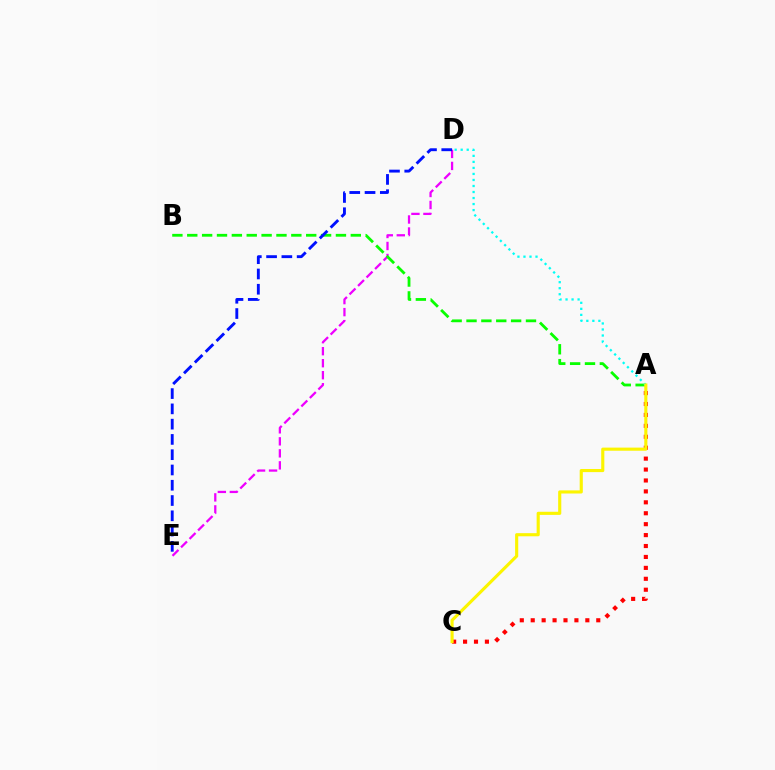{('D', 'E'): [{'color': '#ee00ff', 'line_style': 'dashed', 'thickness': 1.63}, {'color': '#0010ff', 'line_style': 'dashed', 'thickness': 2.08}], ('A', 'B'): [{'color': '#08ff00', 'line_style': 'dashed', 'thickness': 2.02}], ('A', 'D'): [{'color': '#00fff6', 'line_style': 'dotted', 'thickness': 1.64}], ('A', 'C'): [{'color': '#ff0000', 'line_style': 'dotted', 'thickness': 2.97}, {'color': '#fcf500', 'line_style': 'solid', 'thickness': 2.25}]}